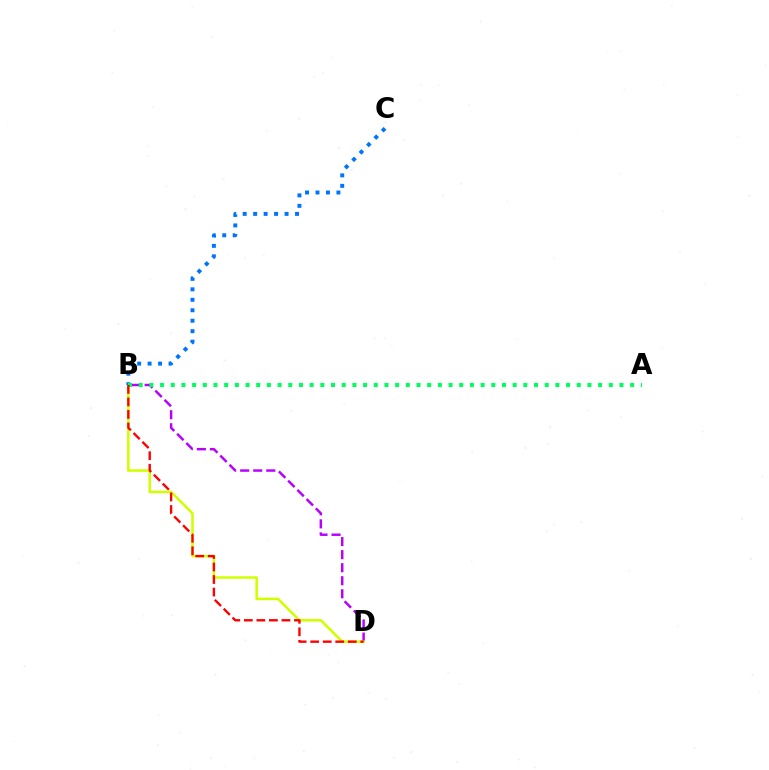{('B', 'D'): [{'color': '#b900ff', 'line_style': 'dashed', 'thickness': 1.77}, {'color': '#d1ff00', 'line_style': 'solid', 'thickness': 1.84}, {'color': '#ff0000', 'line_style': 'dashed', 'thickness': 1.7}], ('B', 'C'): [{'color': '#0074ff', 'line_style': 'dotted', 'thickness': 2.84}], ('A', 'B'): [{'color': '#00ff5c', 'line_style': 'dotted', 'thickness': 2.9}]}